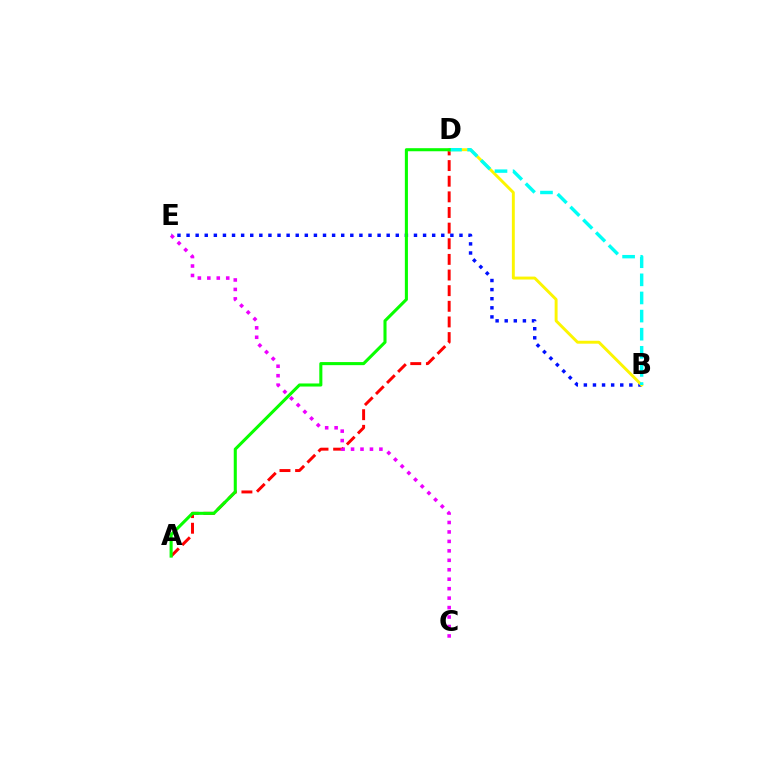{('A', 'D'): [{'color': '#ff0000', 'line_style': 'dashed', 'thickness': 2.12}, {'color': '#08ff00', 'line_style': 'solid', 'thickness': 2.21}], ('B', 'E'): [{'color': '#0010ff', 'line_style': 'dotted', 'thickness': 2.47}], ('B', 'D'): [{'color': '#fcf500', 'line_style': 'solid', 'thickness': 2.1}, {'color': '#00fff6', 'line_style': 'dashed', 'thickness': 2.46}], ('C', 'E'): [{'color': '#ee00ff', 'line_style': 'dotted', 'thickness': 2.57}]}